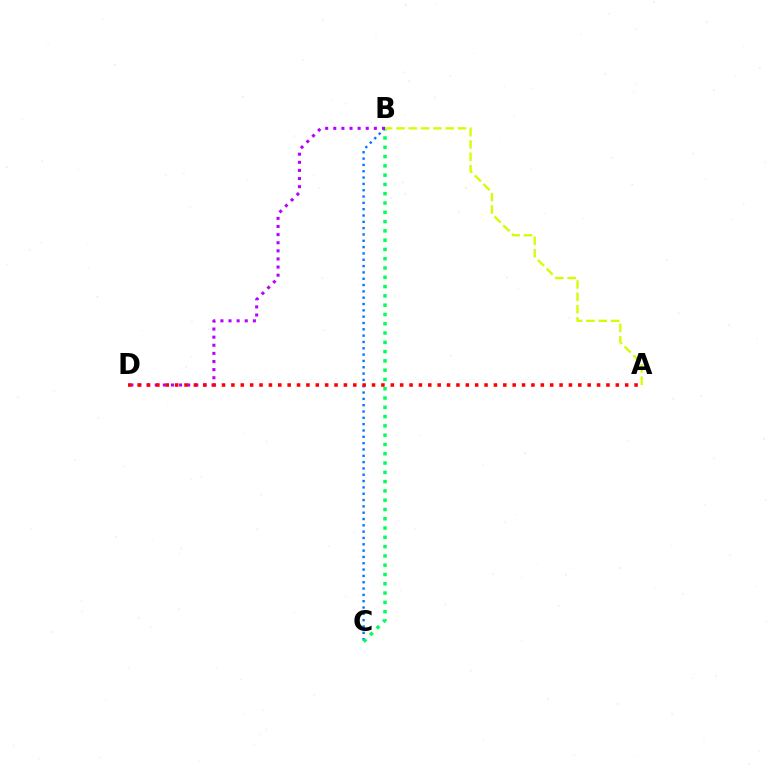{('B', 'C'): [{'color': '#0074ff', 'line_style': 'dotted', 'thickness': 1.72}, {'color': '#00ff5c', 'line_style': 'dotted', 'thickness': 2.52}], ('B', 'D'): [{'color': '#b900ff', 'line_style': 'dotted', 'thickness': 2.2}], ('A', 'B'): [{'color': '#d1ff00', 'line_style': 'dashed', 'thickness': 1.67}], ('A', 'D'): [{'color': '#ff0000', 'line_style': 'dotted', 'thickness': 2.55}]}